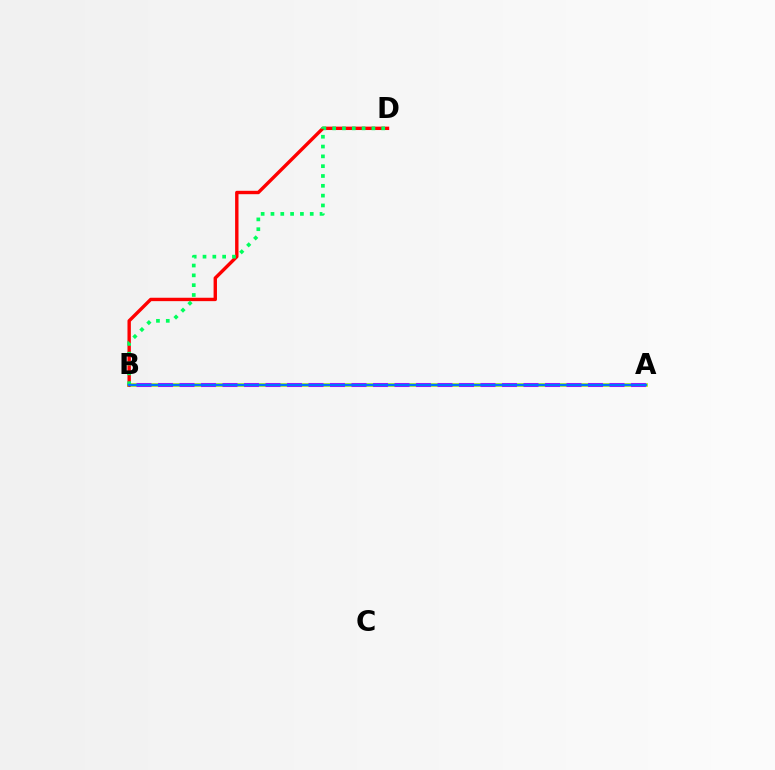{('A', 'B'): [{'color': '#d1ff00', 'line_style': 'solid', 'thickness': 2.73}, {'color': '#b900ff', 'line_style': 'dashed', 'thickness': 2.92}, {'color': '#0074ff', 'line_style': 'solid', 'thickness': 1.8}], ('B', 'D'): [{'color': '#ff0000', 'line_style': 'solid', 'thickness': 2.44}, {'color': '#00ff5c', 'line_style': 'dotted', 'thickness': 2.67}]}